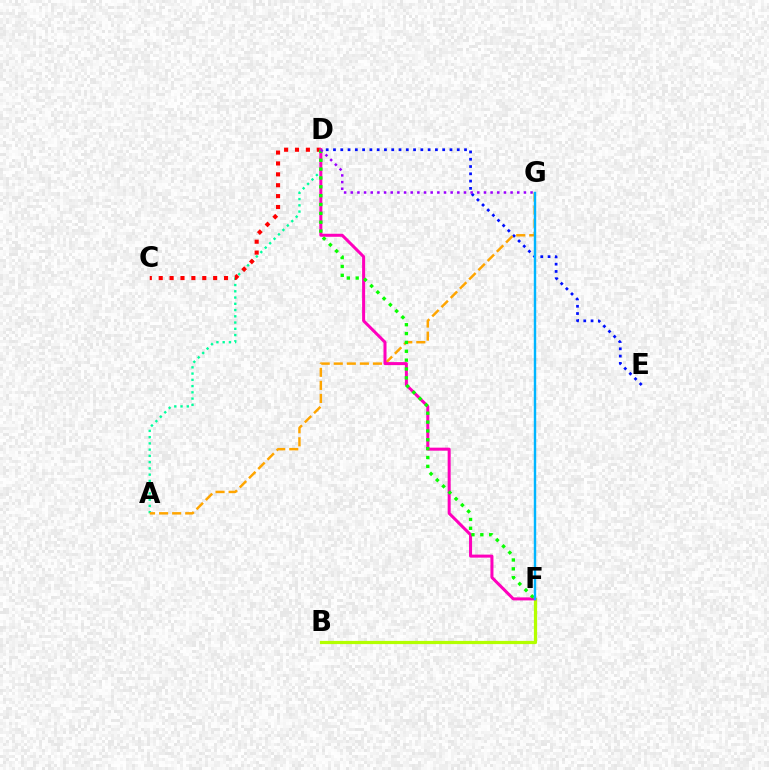{('A', 'D'): [{'color': '#00ff9d', 'line_style': 'dotted', 'thickness': 1.7}], ('D', 'E'): [{'color': '#0010ff', 'line_style': 'dotted', 'thickness': 1.98}], ('B', 'F'): [{'color': '#b3ff00', 'line_style': 'solid', 'thickness': 2.31}], ('A', 'G'): [{'color': '#ffa500', 'line_style': 'dashed', 'thickness': 1.77}], ('C', 'D'): [{'color': '#ff0000', 'line_style': 'dotted', 'thickness': 2.96}], ('D', 'F'): [{'color': '#ff00bd', 'line_style': 'solid', 'thickness': 2.18}, {'color': '#08ff00', 'line_style': 'dotted', 'thickness': 2.41}], ('F', 'G'): [{'color': '#00b5ff', 'line_style': 'solid', 'thickness': 1.74}], ('D', 'G'): [{'color': '#9b00ff', 'line_style': 'dotted', 'thickness': 1.81}]}